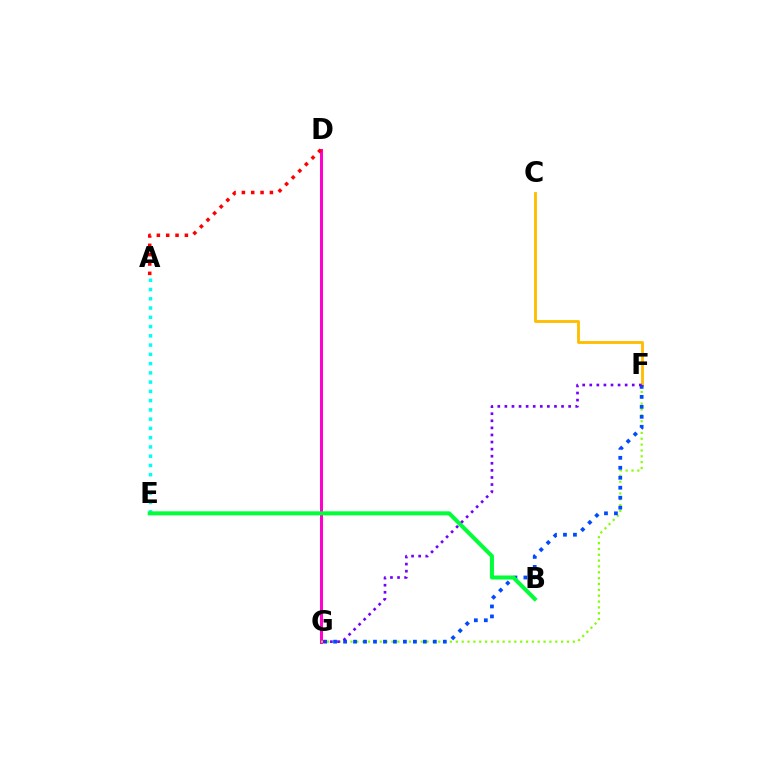{('C', 'F'): [{'color': '#ffbd00', 'line_style': 'solid', 'thickness': 2.05}], ('D', 'G'): [{'color': '#ff00cf', 'line_style': 'solid', 'thickness': 2.16}], ('A', 'E'): [{'color': '#00fff6', 'line_style': 'dotted', 'thickness': 2.52}], ('F', 'G'): [{'color': '#84ff00', 'line_style': 'dotted', 'thickness': 1.59}, {'color': '#004bff', 'line_style': 'dotted', 'thickness': 2.71}, {'color': '#7200ff', 'line_style': 'dotted', 'thickness': 1.92}], ('B', 'E'): [{'color': '#00ff39', 'line_style': 'solid', 'thickness': 2.9}], ('A', 'D'): [{'color': '#ff0000', 'line_style': 'dotted', 'thickness': 2.54}]}